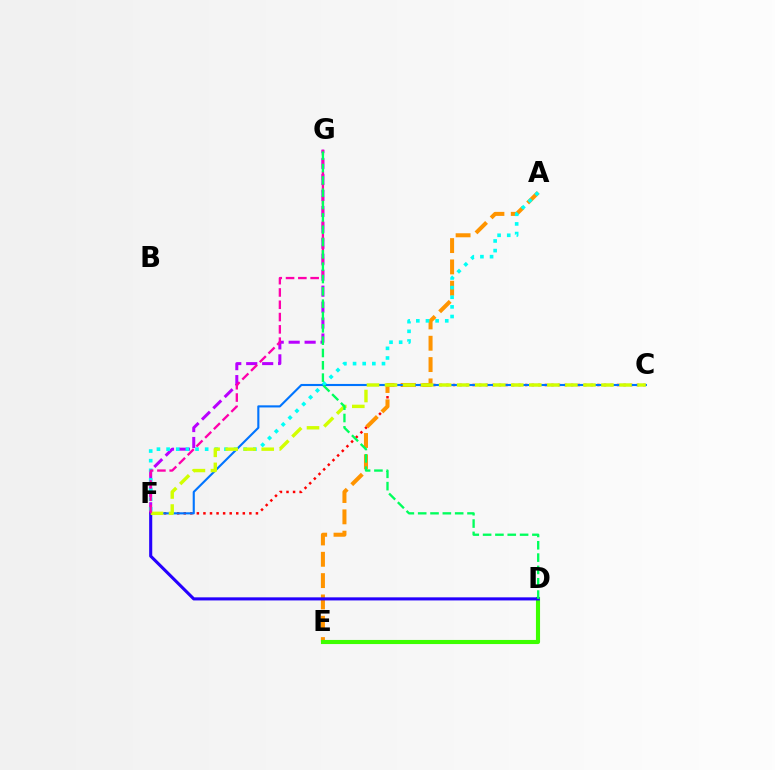{('C', 'F'): [{'color': '#ff0000', 'line_style': 'dotted', 'thickness': 1.78}, {'color': '#0074ff', 'line_style': 'solid', 'thickness': 1.52}, {'color': '#d1ff00', 'line_style': 'dashed', 'thickness': 2.45}], ('A', 'E'): [{'color': '#ff9400', 'line_style': 'dashed', 'thickness': 2.9}], ('F', 'G'): [{'color': '#b900ff', 'line_style': 'dashed', 'thickness': 2.17}, {'color': '#ff00ac', 'line_style': 'dashed', 'thickness': 1.67}], ('A', 'F'): [{'color': '#00fff6', 'line_style': 'dotted', 'thickness': 2.62}], ('D', 'E'): [{'color': '#3dff00', 'line_style': 'solid', 'thickness': 2.96}], ('D', 'F'): [{'color': '#2500ff', 'line_style': 'solid', 'thickness': 2.22}], ('D', 'G'): [{'color': '#00ff5c', 'line_style': 'dashed', 'thickness': 1.67}]}